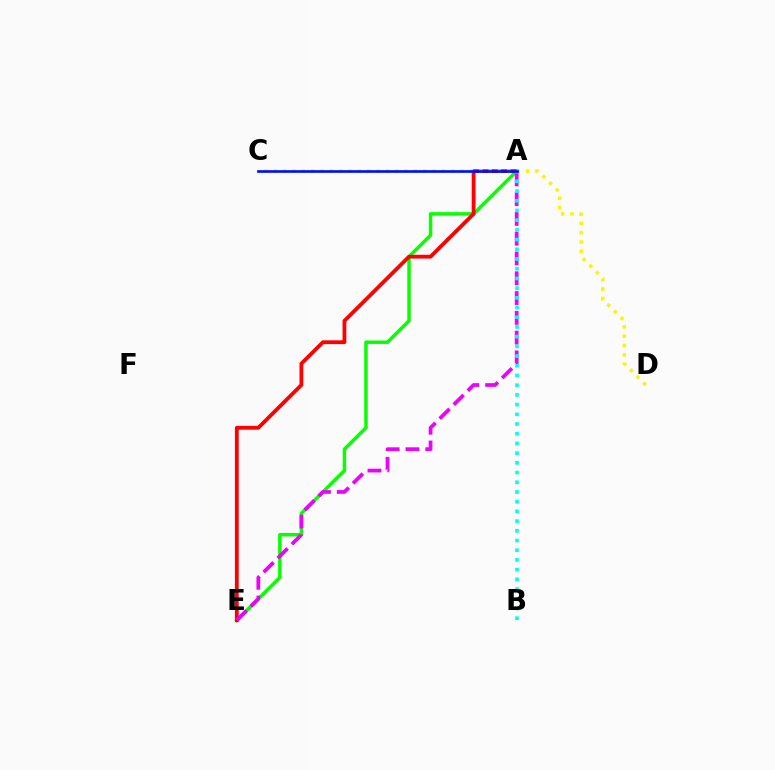{('A', 'E'): [{'color': '#08ff00', 'line_style': 'solid', 'thickness': 2.49}, {'color': '#ff0000', 'line_style': 'solid', 'thickness': 2.73}, {'color': '#ee00ff', 'line_style': 'dashed', 'thickness': 2.69}], ('C', 'D'): [{'color': '#fcf500', 'line_style': 'dotted', 'thickness': 2.54}], ('A', 'B'): [{'color': '#00fff6', 'line_style': 'dotted', 'thickness': 2.64}], ('A', 'C'): [{'color': '#0010ff', 'line_style': 'solid', 'thickness': 1.93}]}